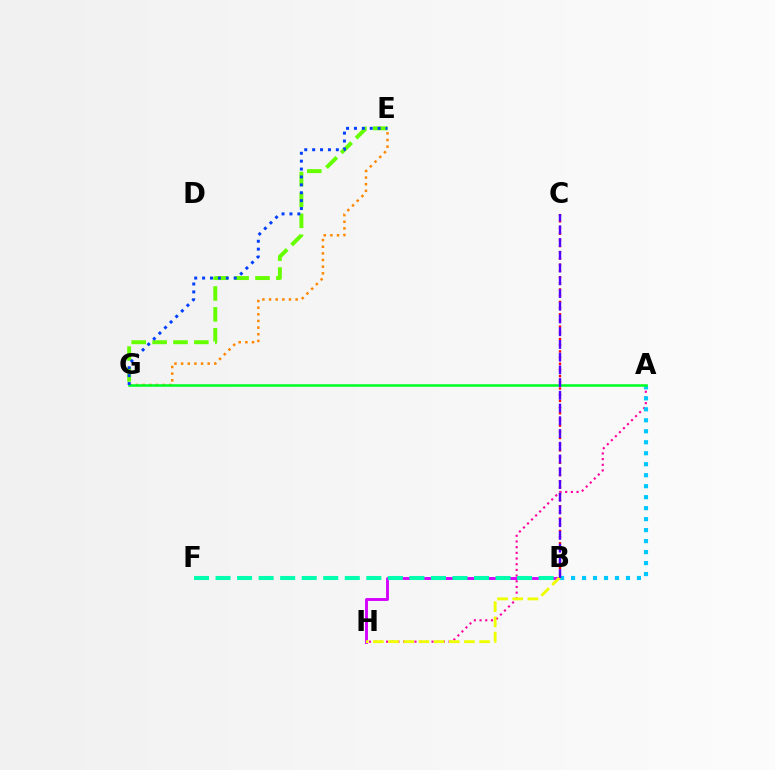{('B', 'C'): [{'color': '#ff0000', 'line_style': 'dotted', 'thickness': 1.68}, {'color': '#4f00ff', 'line_style': 'dashed', 'thickness': 1.73}], ('A', 'H'): [{'color': '#ff00a0', 'line_style': 'dotted', 'thickness': 1.54}], ('E', 'G'): [{'color': '#66ff00', 'line_style': 'dashed', 'thickness': 2.84}, {'color': '#ff8800', 'line_style': 'dotted', 'thickness': 1.81}, {'color': '#003fff', 'line_style': 'dotted', 'thickness': 2.15}], ('B', 'H'): [{'color': '#d600ff', 'line_style': 'solid', 'thickness': 2.08}, {'color': '#eeff00', 'line_style': 'dashed', 'thickness': 2.06}], ('A', 'B'): [{'color': '#00c7ff', 'line_style': 'dotted', 'thickness': 2.98}], ('B', 'F'): [{'color': '#00ffaf', 'line_style': 'dashed', 'thickness': 2.93}], ('A', 'G'): [{'color': '#00ff27', 'line_style': 'solid', 'thickness': 1.85}]}